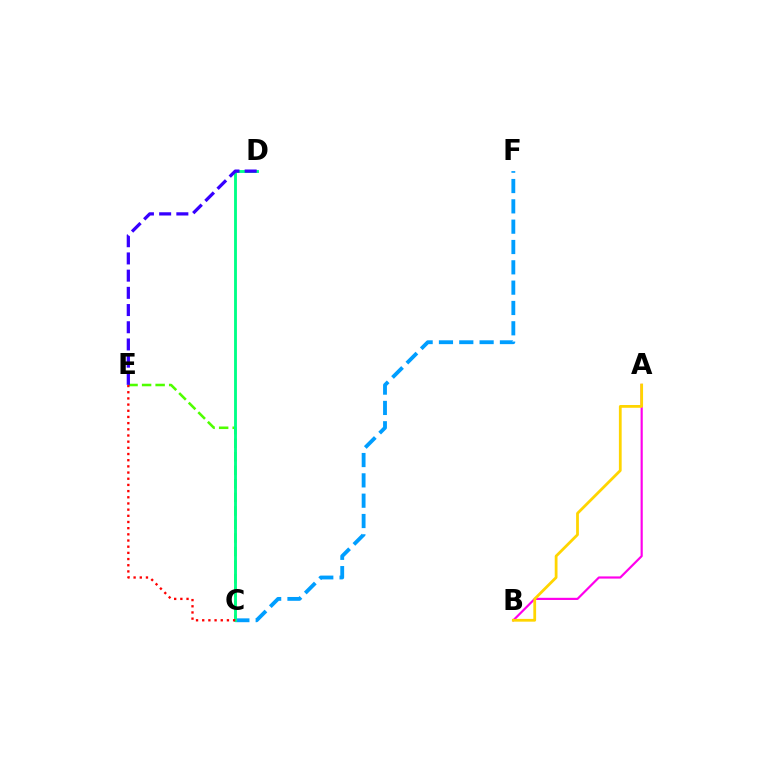{('C', 'F'): [{'color': '#009eff', 'line_style': 'dashed', 'thickness': 2.76}], ('C', 'E'): [{'color': '#4fff00', 'line_style': 'dashed', 'thickness': 1.84}, {'color': '#ff0000', 'line_style': 'dotted', 'thickness': 1.68}], ('A', 'B'): [{'color': '#ff00ed', 'line_style': 'solid', 'thickness': 1.57}, {'color': '#ffd500', 'line_style': 'solid', 'thickness': 2.0}], ('C', 'D'): [{'color': '#00ff86', 'line_style': 'solid', 'thickness': 2.06}], ('D', 'E'): [{'color': '#3700ff', 'line_style': 'dashed', 'thickness': 2.34}]}